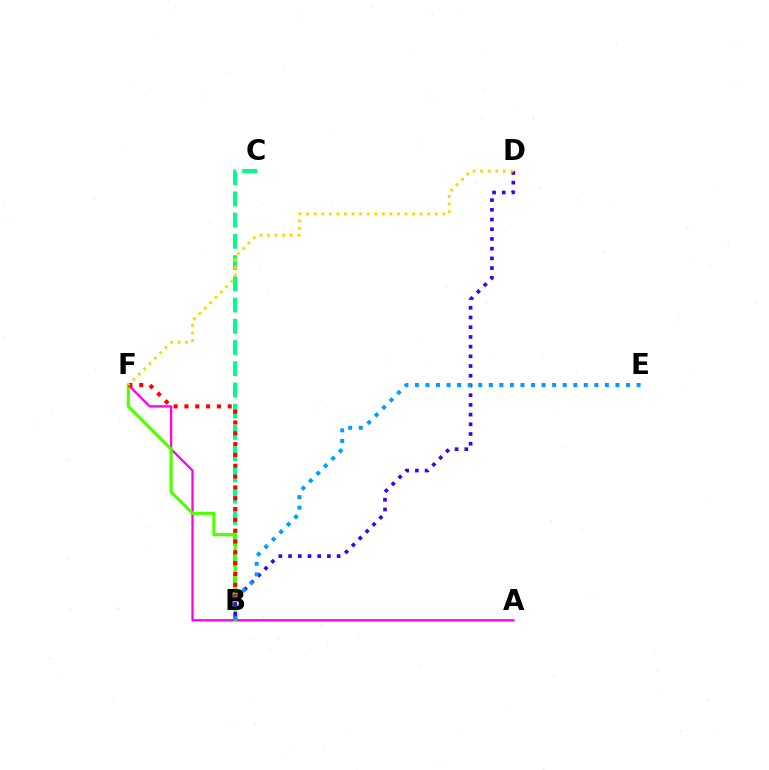{('B', 'C'): [{'color': '#00ff86', 'line_style': 'dashed', 'thickness': 2.88}], ('A', 'F'): [{'color': '#ff00ed', 'line_style': 'solid', 'thickness': 1.64}], ('B', 'F'): [{'color': '#4fff00', 'line_style': 'solid', 'thickness': 2.25}, {'color': '#ff0000', 'line_style': 'dotted', 'thickness': 2.94}], ('B', 'D'): [{'color': '#3700ff', 'line_style': 'dotted', 'thickness': 2.64}], ('B', 'E'): [{'color': '#009eff', 'line_style': 'dotted', 'thickness': 2.87}], ('D', 'F'): [{'color': '#ffd500', 'line_style': 'dotted', 'thickness': 2.06}]}